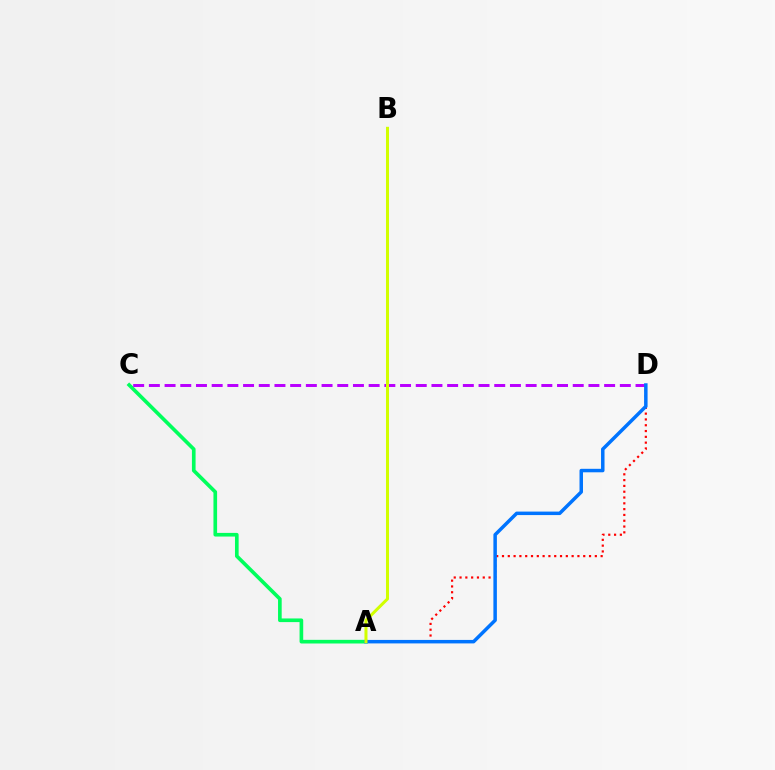{('A', 'C'): [{'color': '#00ff5c', 'line_style': 'solid', 'thickness': 2.63}], ('A', 'D'): [{'color': '#ff0000', 'line_style': 'dotted', 'thickness': 1.58}, {'color': '#0074ff', 'line_style': 'solid', 'thickness': 2.51}], ('C', 'D'): [{'color': '#b900ff', 'line_style': 'dashed', 'thickness': 2.13}], ('A', 'B'): [{'color': '#d1ff00', 'line_style': 'solid', 'thickness': 2.17}]}